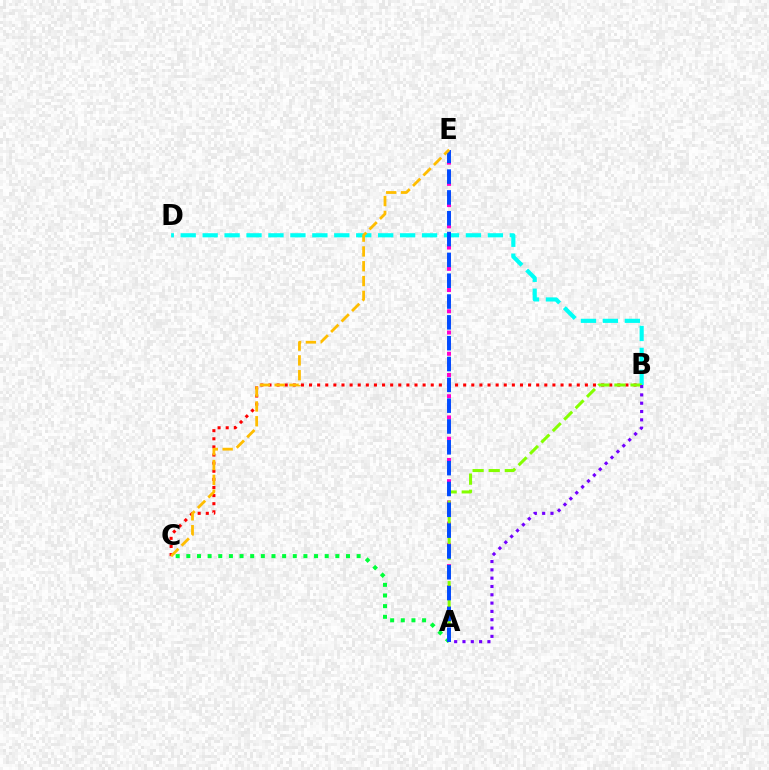{('A', 'C'): [{'color': '#00ff39', 'line_style': 'dotted', 'thickness': 2.89}], ('B', 'C'): [{'color': '#ff0000', 'line_style': 'dotted', 'thickness': 2.2}], ('A', 'E'): [{'color': '#ff00cf', 'line_style': 'dotted', 'thickness': 2.88}, {'color': '#004bff', 'line_style': 'dashed', 'thickness': 2.83}], ('B', 'D'): [{'color': '#00fff6', 'line_style': 'dashed', 'thickness': 2.98}], ('A', 'B'): [{'color': '#84ff00', 'line_style': 'dashed', 'thickness': 2.19}, {'color': '#7200ff', 'line_style': 'dotted', 'thickness': 2.26}], ('C', 'E'): [{'color': '#ffbd00', 'line_style': 'dashed', 'thickness': 2.01}]}